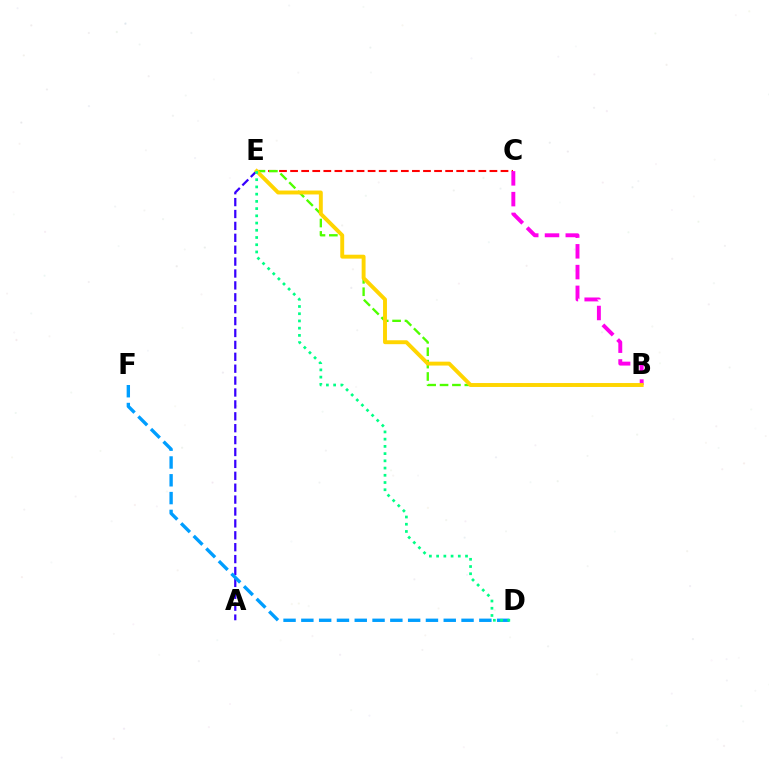{('C', 'E'): [{'color': '#ff0000', 'line_style': 'dashed', 'thickness': 1.5}], ('A', 'E'): [{'color': '#3700ff', 'line_style': 'dashed', 'thickness': 1.62}], ('B', 'E'): [{'color': '#4fff00', 'line_style': 'dashed', 'thickness': 1.68}, {'color': '#ffd500', 'line_style': 'solid', 'thickness': 2.81}], ('D', 'F'): [{'color': '#009eff', 'line_style': 'dashed', 'thickness': 2.42}], ('B', 'C'): [{'color': '#ff00ed', 'line_style': 'dashed', 'thickness': 2.82}], ('D', 'E'): [{'color': '#00ff86', 'line_style': 'dotted', 'thickness': 1.96}]}